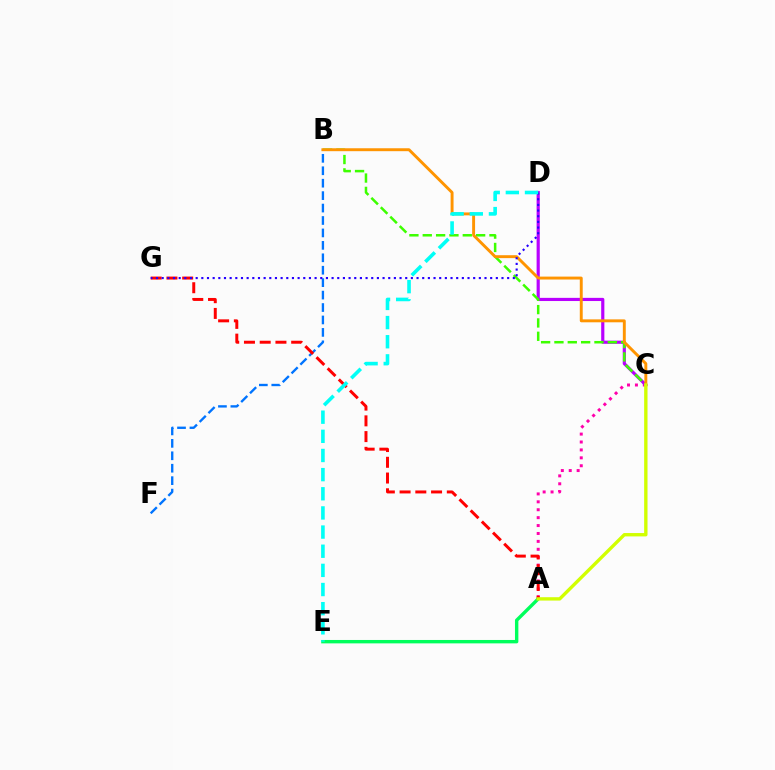{('A', 'C'): [{'color': '#ff00ac', 'line_style': 'dotted', 'thickness': 2.15}, {'color': '#d1ff00', 'line_style': 'solid', 'thickness': 2.42}], ('B', 'F'): [{'color': '#0074ff', 'line_style': 'dashed', 'thickness': 1.69}], ('C', 'D'): [{'color': '#b900ff', 'line_style': 'solid', 'thickness': 2.28}], ('B', 'C'): [{'color': '#3dff00', 'line_style': 'dashed', 'thickness': 1.81}, {'color': '#ff9400', 'line_style': 'solid', 'thickness': 2.1}], ('A', 'E'): [{'color': '#00ff5c', 'line_style': 'solid', 'thickness': 2.44}], ('A', 'G'): [{'color': '#ff0000', 'line_style': 'dashed', 'thickness': 2.14}], ('D', 'G'): [{'color': '#2500ff', 'line_style': 'dotted', 'thickness': 1.54}], ('D', 'E'): [{'color': '#00fff6', 'line_style': 'dashed', 'thickness': 2.6}]}